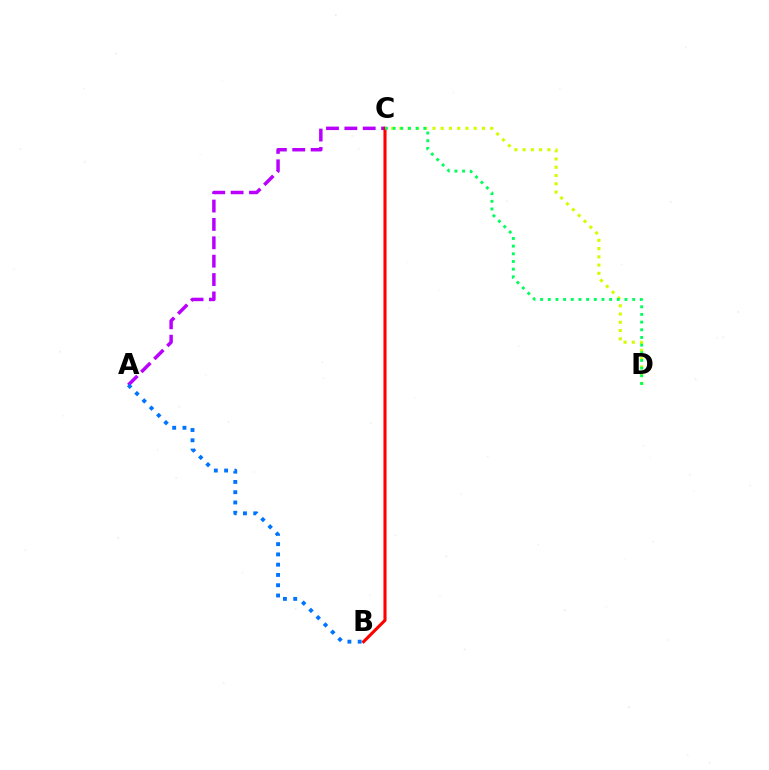{('A', 'C'): [{'color': '#b900ff', 'line_style': 'dashed', 'thickness': 2.5}], ('C', 'D'): [{'color': '#d1ff00', 'line_style': 'dotted', 'thickness': 2.24}, {'color': '#00ff5c', 'line_style': 'dotted', 'thickness': 2.08}], ('B', 'C'): [{'color': '#ff0000', 'line_style': 'solid', 'thickness': 2.24}], ('A', 'B'): [{'color': '#0074ff', 'line_style': 'dotted', 'thickness': 2.79}]}